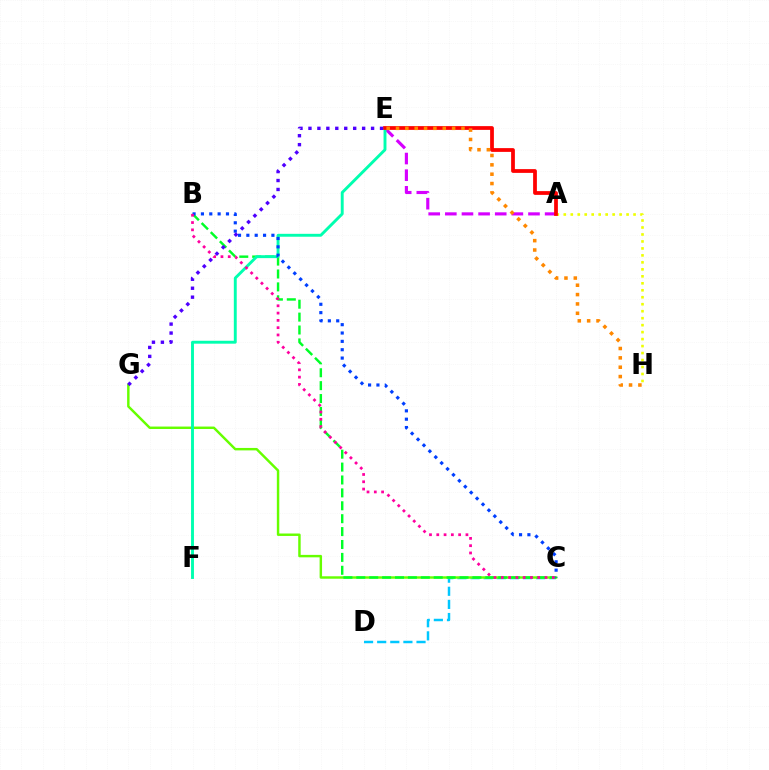{('A', 'E'): [{'color': '#d600ff', 'line_style': 'dashed', 'thickness': 2.26}, {'color': '#ff0000', 'line_style': 'solid', 'thickness': 2.71}], ('C', 'D'): [{'color': '#00c7ff', 'line_style': 'dashed', 'thickness': 1.78}], ('A', 'H'): [{'color': '#eeff00', 'line_style': 'dotted', 'thickness': 1.9}], ('C', 'G'): [{'color': '#66ff00', 'line_style': 'solid', 'thickness': 1.76}], ('B', 'C'): [{'color': '#00ff27', 'line_style': 'dashed', 'thickness': 1.75}, {'color': '#003fff', 'line_style': 'dotted', 'thickness': 2.27}, {'color': '#ff00a0', 'line_style': 'dotted', 'thickness': 1.98}], ('E', 'F'): [{'color': '#00ffaf', 'line_style': 'solid', 'thickness': 2.09}], ('E', 'H'): [{'color': '#ff8800', 'line_style': 'dotted', 'thickness': 2.54}], ('E', 'G'): [{'color': '#4f00ff', 'line_style': 'dotted', 'thickness': 2.43}]}